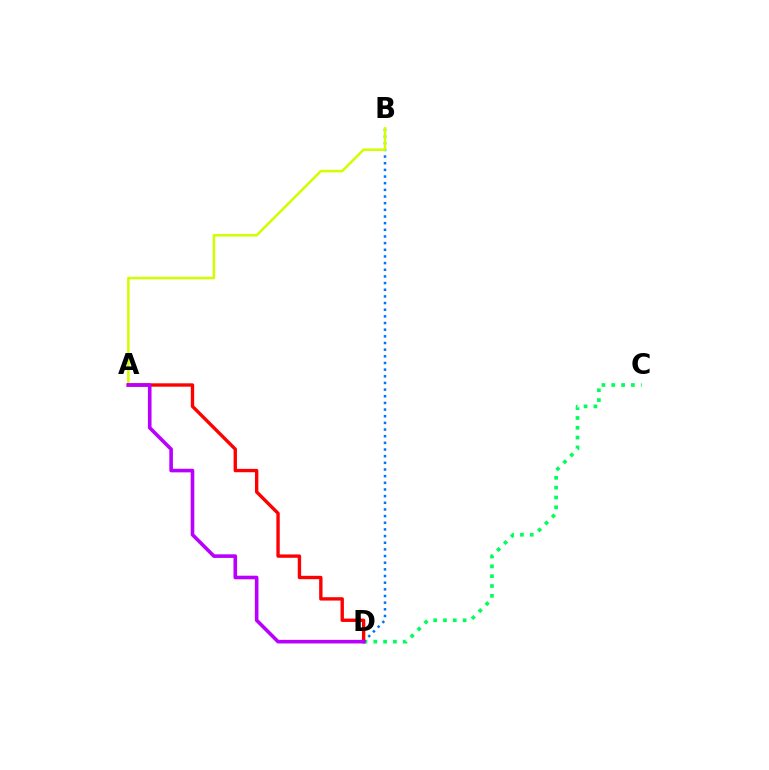{('C', 'D'): [{'color': '#00ff5c', 'line_style': 'dotted', 'thickness': 2.67}], ('B', 'D'): [{'color': '#0074ff', 'line_style': 'dotted', 'thickness': 1.81}], ('A', 'B'): [{'color': '#d1ff00', 'line_style': 'solid', 'thickness': 1.82}], ('A', 'D'): [{'color': '#ff0000', 'line_style': 'solid', 'thickness': 2.42}, {'color': '#b900ff', 'line_style': 'solid', 'thickness': 2.6}]}